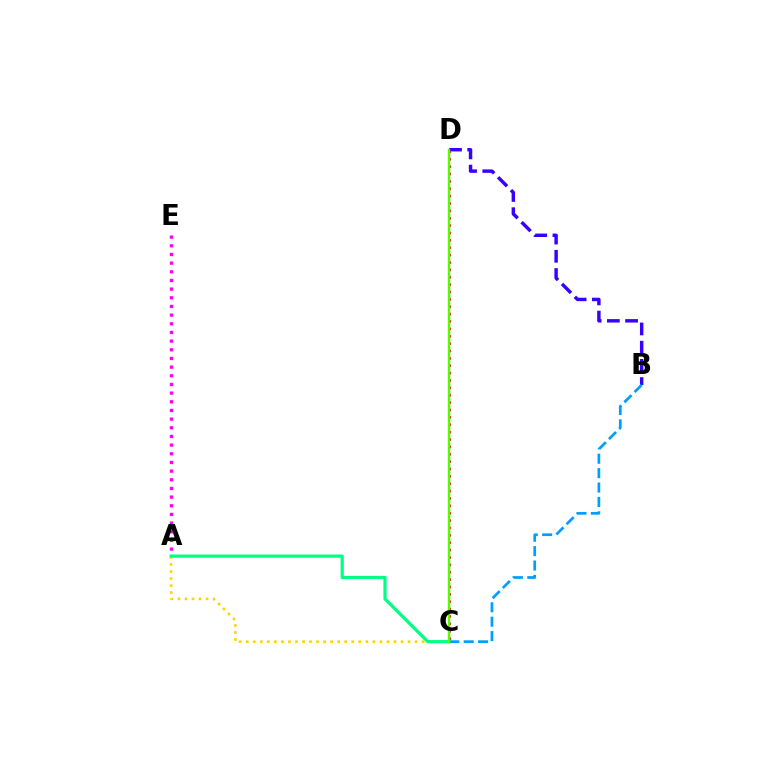{('A', 'C'): [{'color': '#ffd500', 'line_style': 'dotted', 'thickness': 1.91}, {'color': '#00ff86', 'line_style': 'solid', 'thickness': 2.3}], ('B', 'D'): [{'color': '#3700ff', 'line_style': 'dashed', 'thickness': 2.47}], ('A', 'E'): [{'color': '#ff00ed', 'line_style': 'dotted', 'thickness': 2.35}], ('B', 'C'): [{'color': '#009eff', 'line_style': 'dashed', 'thickness': 1.96}], ('C', 'D'): [{'color': '#ff0000', 'line_style': 'dotted', 'thickness': 2.0}, {'color': '#4fff00', 'line_style': 'solid', 'thickness': 1.71}]}